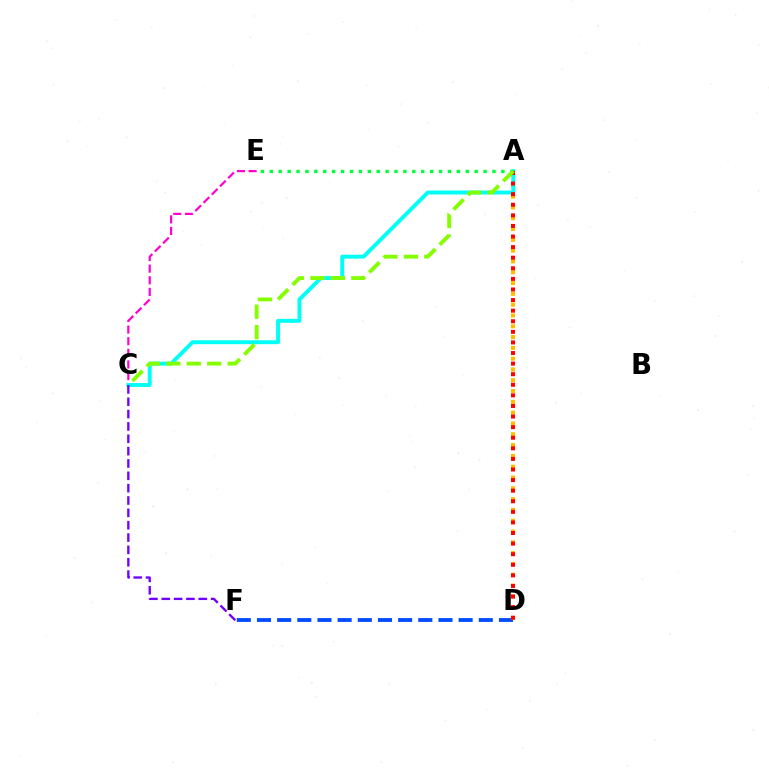{('C', 'E'): [{'color': '#ff00cf', 'line_style': 'dashed', 'thickness': 1.58}], ('D', 'F'): [{'color': '#004bff', 'line_style': 'dashed', 'thickness': 2.74}], ('A', 'D'): [{'color': '#ffbd00', 'line_style': 'dotted', 'thickness': 2.94}, {'color': '#ff0000', 'line_style': 'dotted', 'thickness': 2.88}], ('A', 'C'): [{'color': '#00fff6', 'line_style': 'solid', 'thickness': 2.82}, {'color': '#84ff00', 'line_style': 'dashed', 'thickness': 2.78}], ('A', 'E'): [{'color': '#00ff39', 'line_style': 'dotted', 'thickness': 2.42}], ('C', 'F'): [{'color': '#7200ff', 'line_style': 'dashed', 'thickness': 1.68}]}